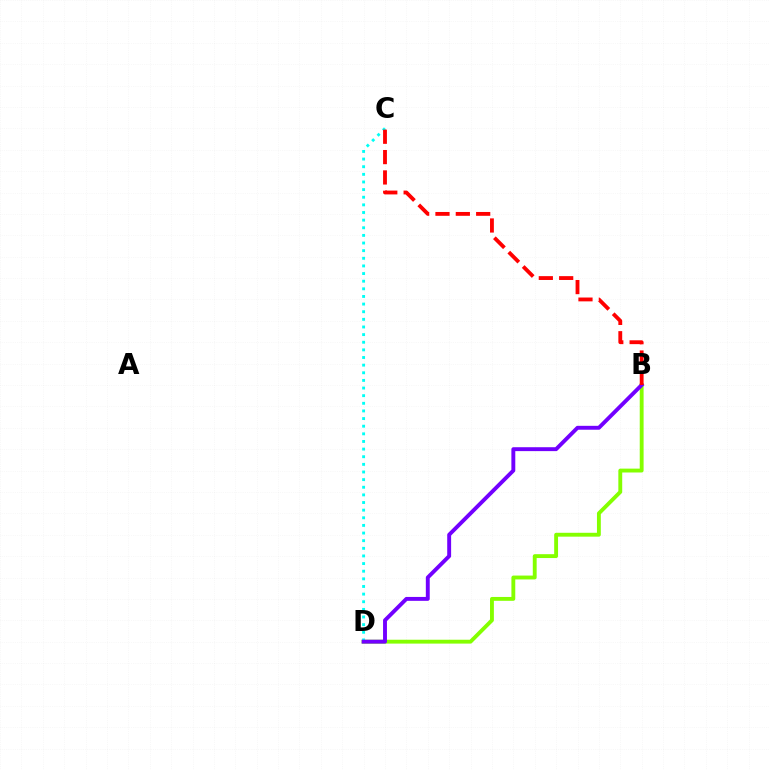{('B', 'D'): [{'color': '#84ff00', 'line_style': 'solid', 'thickness': 2.78}, {'color': '#7200ff', 'line_style': 'solid', 'thickness': 2.81}], ('C', 'D'): [{'color': '#00fff6', 'line_style': 'dotted', 'thickness': 2.07}], ('B', 'C'): [{'color': '#ff0000', 'line_style': 'dashed', 'thickness': 2.76}]}